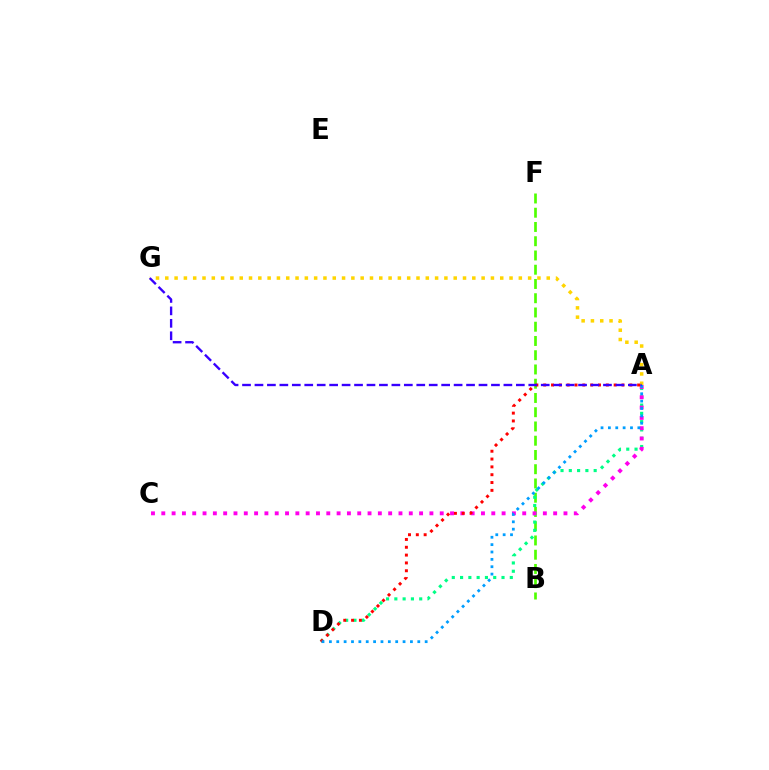{('B', 'F'): [{'color': '#4fff00', 'line_style': 'dashed', 'thickness': 1.94}], ('A', 'G'): [{'color': '#ffd500', 'line_style': 'dotted', 'thickness': 2.53}, {'color': '#3700ff', 'line_style': 'dashed', 'thickness': 1.69}], ('A', 'D'): [{'color': '#00ff86', 'line_style': 'dotted', 'thickness': 2.25}, {'color': '#ff0000', 'line_style': 'dotted', 'thickness': 2.13}, {'color': '#009eff', 'line_style': 'dotted', 'thickness': 2.0}], ('A', 'C'): [{'color': '#ff00ed', 'line_style': 'dotted', 'thickness': 2.8}]}